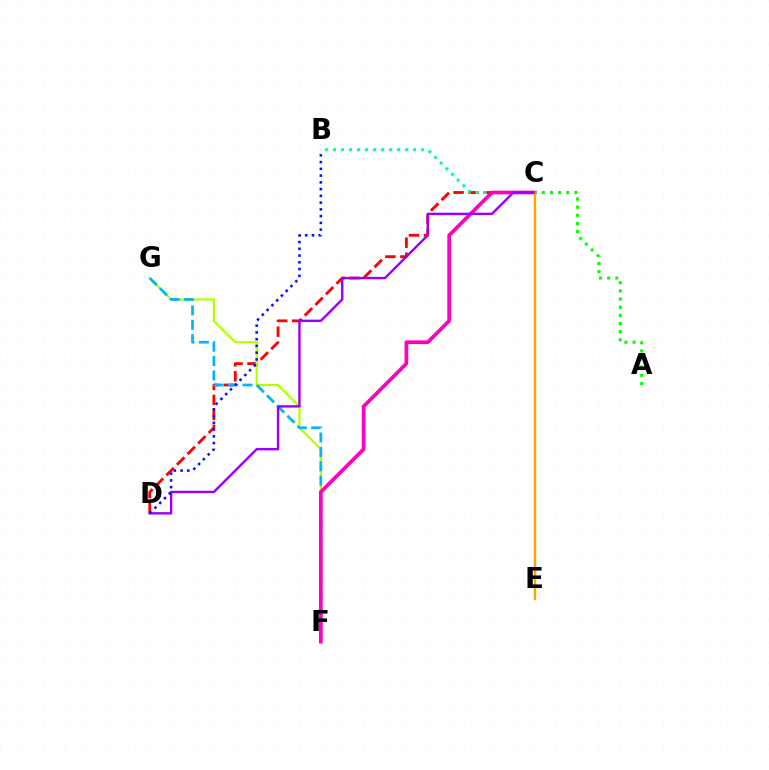{('C', 'D'): [{'color': '#ff0000', 'line_style': 'dashed', 'thickness': 2.03}, {'color': '#9b00ff', 'line_style': 'solid', 'thickness': 1.74}], ('B', 'C'): [{'color': '#00ff9d', 'line_style': 'dotted', 'thickness': 2.18}], ('F', 'G'): [{'color': '#b3ff00', 'line_style': 'solid', 'thickness': 1.59}, {'color': '#00b5ff', 'line_style': 'dashed', 'thickness': 1.96}], ('C', 'F'): [{'color': '#ff00bd', 'line_style': 'solid', 'thickness': 2.67}], ('C', 'E'): [{'color': '#ffa500', 'line_style': 'solid', 'thickness': 1.74}], ('A', 'C'): [{'color': '#08ff00', 'line_style': 'dotted', 'thickness': 2.21}], ('B', 'D'): [{'color': '#0010ff', 'line_style': 'dotted', 'thickness': 1.84}]}